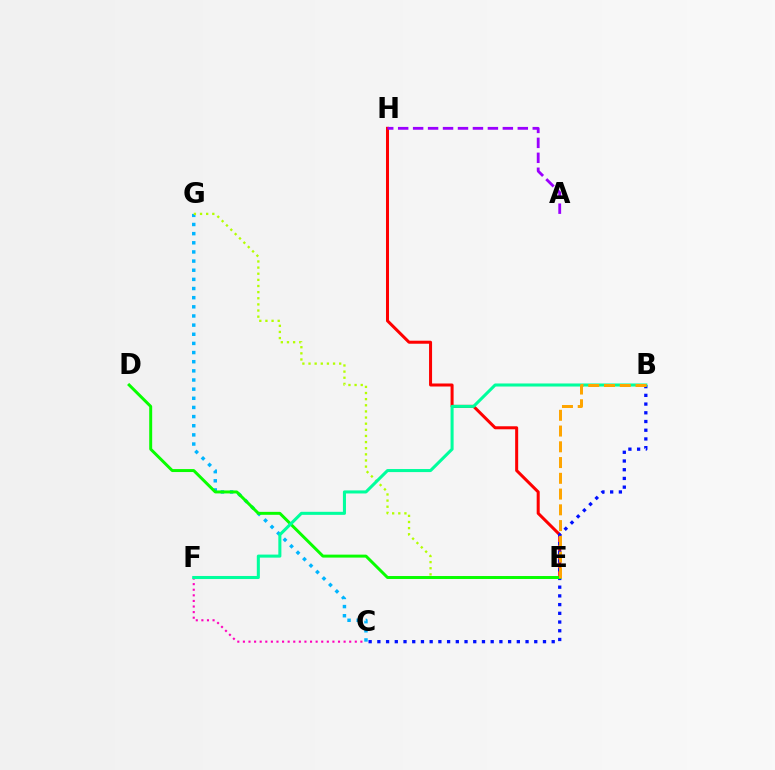{('E', 'H'): [{'color': '#ff0000', 'line_style': 'solid', 'thickness': 2.17}], ('C', 'G'): [{'color': '#00b5ff', 'line_style': 'dotted', 'thickness': 2.49}], ('E', 'G'): [{'color': '#b3ff00', 'line_style': 'dotted', 'thickness': 1.67}], ('A', 'H'): [{'color': '#9b00ff', 'line_style': 'dashed', 'thickness': 2.03}], ('B', 'C'): [{'color': '#0010ff', 'line_style': 'dotted', 'thickness': 2.37}], ('C', 'F'): [{'color': '#ff00bd', 'line_style': 'dotted', 'thickness': 1.52}], ('D', 'E'): [{'color': '#08ff00', 'line_style': 'solid', 'thickness': 2.13}], ('B', 'F'): [{'color': '#00ff9d', 'line_style': 'solid', 'thickness': 2.2}], ('B', 'E'): [{'color': '#ffa500', 'line_style': 'dashed', 'thickness': 2.14}]}